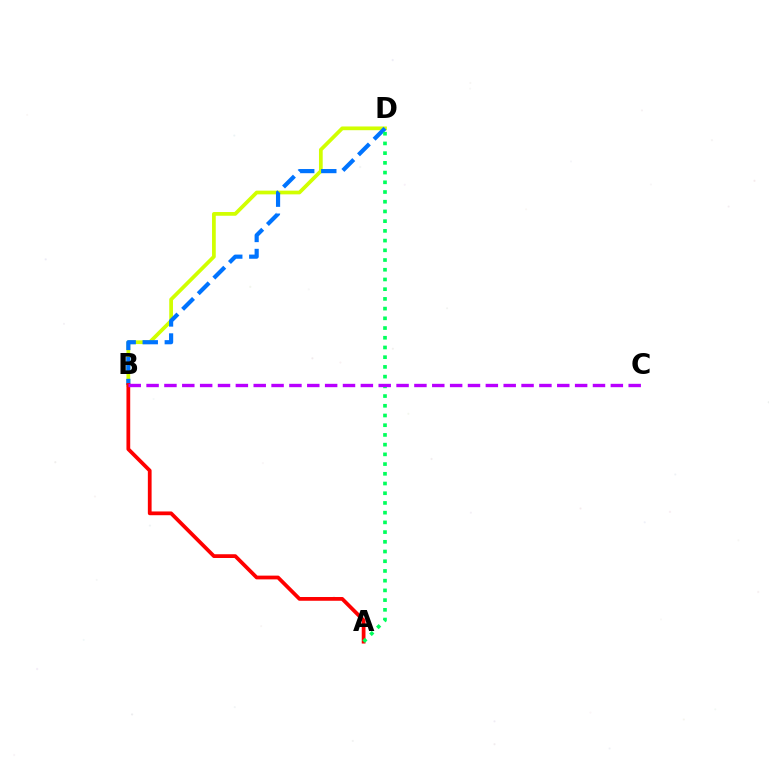{('B', 'D'): [{'color': '#d1ff00', 'line_style': 'solid', 'thickness': 2.69}, {'color': '#0074ff', 'line_style': 'dashed', 'thickness': 3.0}], ('A', 'B'): [{'color': '#ff0000', 'line_style': 'solid', 'thickness': 2.7}], ('A', 'D'): [{'color': '#00ff5c', 'line_style': 'dotted', 'thickness': 2.64}], ('B', 'C'): [{'color': '#b900ff', 'line_style': 'dashed', 'thickness': 2.43}]}